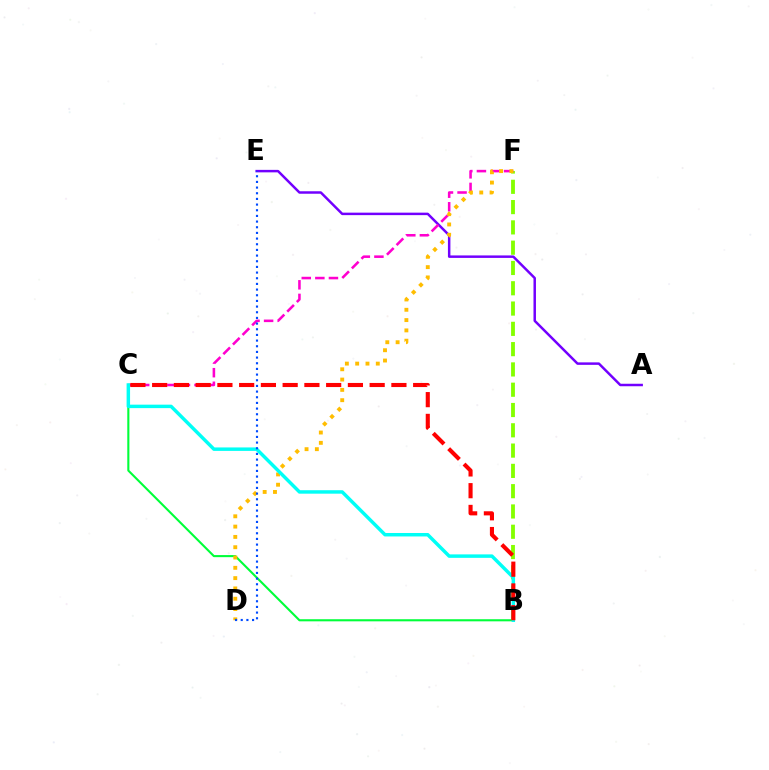{('A', 'E'): [{'color': '#7200ff', 'line_style': 'solid', 'thickness': 1.79}], ('B', 'C'): [{'color': '#00ff39', 'line_style': 'solid', 'thickness': 1.51}, {'color': '#00fff6', 'line_style': 'solid', 'thickness': 2.49}, {'color': '#ff0000', 'line_style': 'dashed', 'thickness': 2.95}], ('B', 'F'): [{'color': '#84ff00', 'line_style': 'dashed', 'thickness': 2.76}], ('C', 'F'): [{'color': '#ff00cf', 'line_style': 'dashed', 'thickness': 1.85}], ('D', 'F'): [{'color': '#ffbd00', 'line_style': 'dotted', 'thickness': 2.8}], ('D', 'E'): [{'color': '#004bff', 'line_style': 'dotted', 'thickness': 1.54}]}